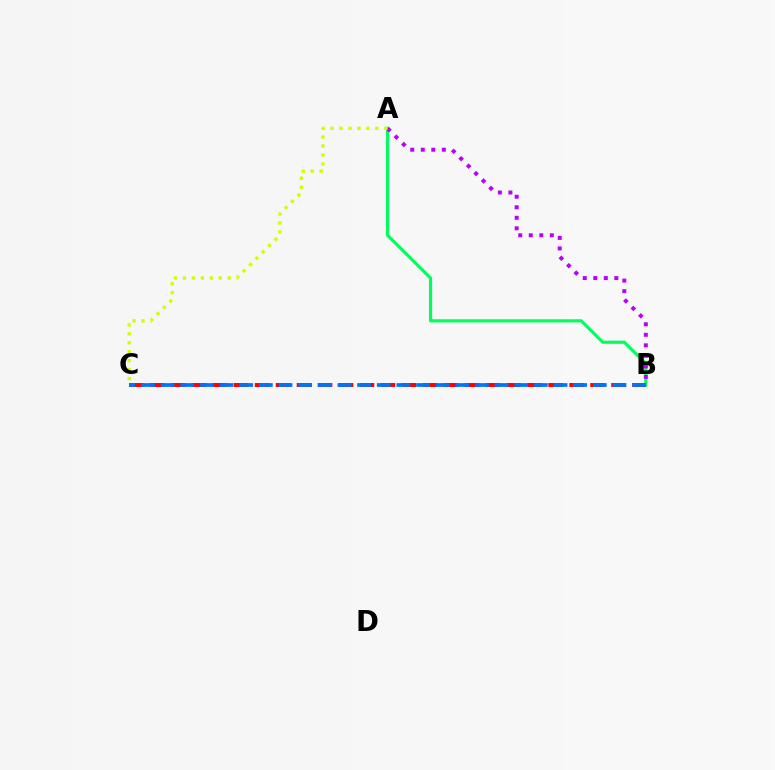{('A', 'B'): [{'color': '#00ff5c', 'line_style': 'solid', 'thickness': 2.27}, {'color': '#b900ff', 'line_style': 'dotted', 'thickness': 2.86}], ('B', 'C'): [{'color': '#ff0000', 'line_style': 'dashed', 'thickness': 2.85}, {'color': '#0074ff', 'line_style': 'dashed', 'thickness': 2.67}], ('A', 'C'): [{'color': '#d1ff00', 'line_style': 'dotted', 'thickness': 2.43}]}